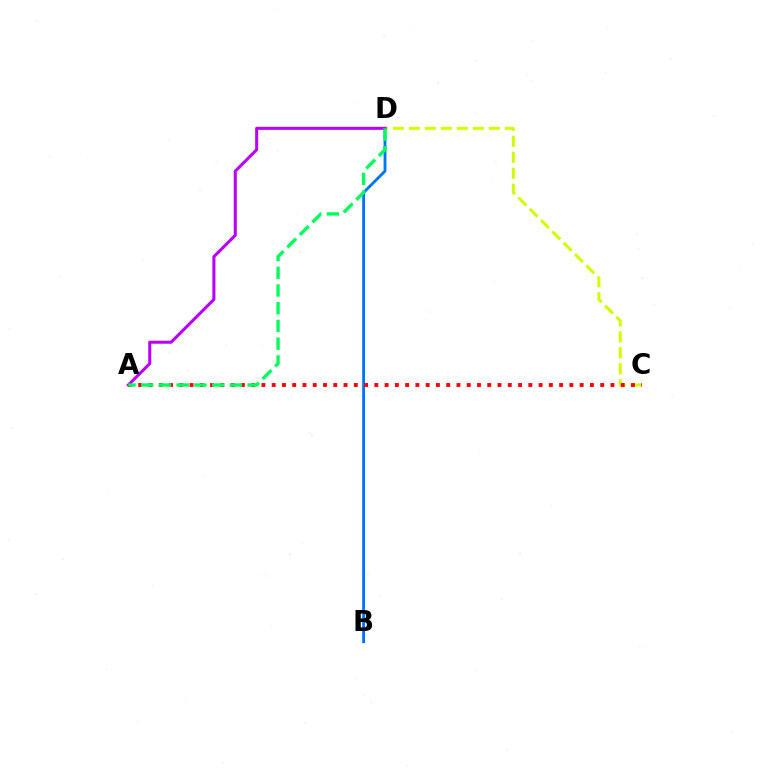{('B', 'D'): [{'color': '#0074ff', 'line_style': 'solid', 'thickness': 2.05}], ('C', 'D'): [{'color': '#d1ff00', 'line_style': 'dashed', 'thickness': 2.17}], ('A', 'C'): [{'color': '#ff0000', 'line_style': 'dotted', 'thickness': 2.79}], ('A', 'D'): [{'color': '#b900ff', 'line_style': 'solid', 'thickness': 2.19}, {'color': '#00ff5c', 'line_style': 'dashed', 'thickness': 2.41}]}